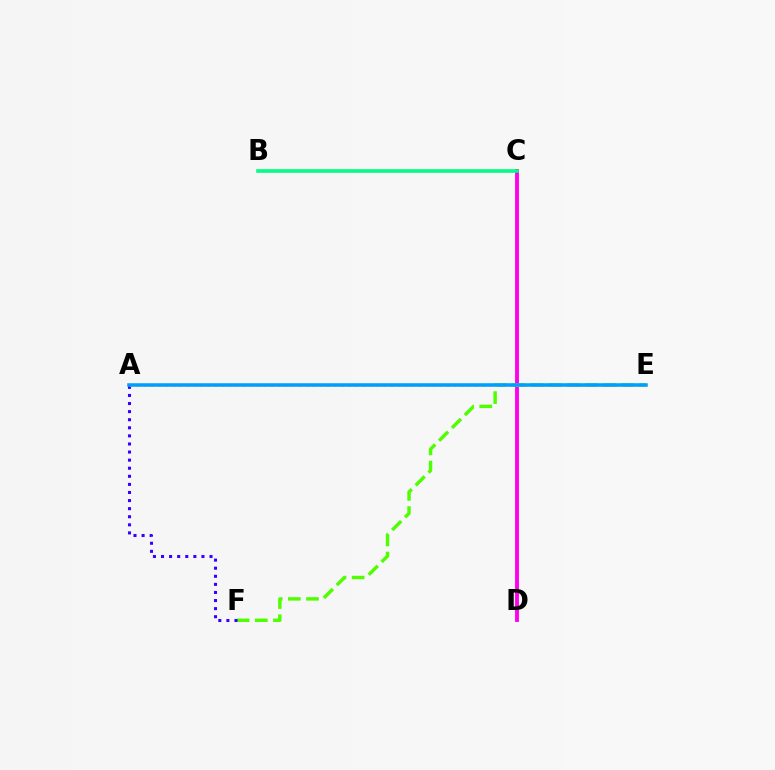{('C', 'D'): [{'color': '#ff00ed', 'line_style': 'solid', 'thickness': 2.78}], ('E', 'F'): [{'color': '#4fff00', 'line_style': 'dashed', 'thickness': 2.47}], ('A', 'F'): [{'color': '#3700ff', 'line_style': 'dotted', 'thickness': 2.2}], ('B', 'C'): [{'color': '#ff0000', 'line_style': 'solid', 'thickness': 1.64}, {'color': '#00ff86', 'line_style': 'solid', 'thickness': 2.55}], ('A', 'E'): [{'color': '#ffd500', 'line_style': 'dotted', 'thickness': 1.91}, {'color': '#009eff', 'line_style': 'solid', 'thickness': 2.54}]}